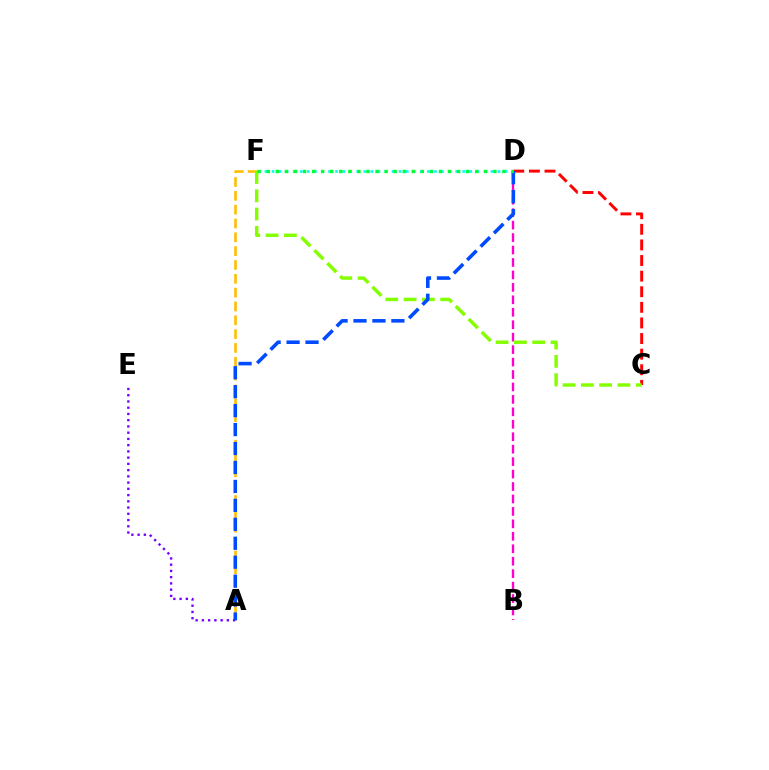{('C', 'D'): [{'color': '#ff0000', 'line_style': 'dashed', 'thickness': 2.12}], ('A', 'F'): [{'color': '#ffbd00', 'line_style': 'dashed', 'thickness': 1.88}], ('B', 'D'): [{'color': '#ff00cf', 'line_style': 'dashed', 'thickness': 1.69}], ('C', 'F'): [{'color': '#84ff00', 'line_style': 'dashed', 'thickness': 2.48}], ('A', 'E'): [{'color': '#7200ff', 'line_style': 'dotted', 'thickness': 1.7}], ('A', 'D'): [{'color': '#004bff', 'line_style': 'dashed', 'thickness': 2.57}], ('D', 'F'): [{'color': '#00fff6', 'line_style': 'dotted', 'thickness': 1.92}, {'color': '#00ff39', 'line_style': 'dotted', 'thickness': 2.46}]}